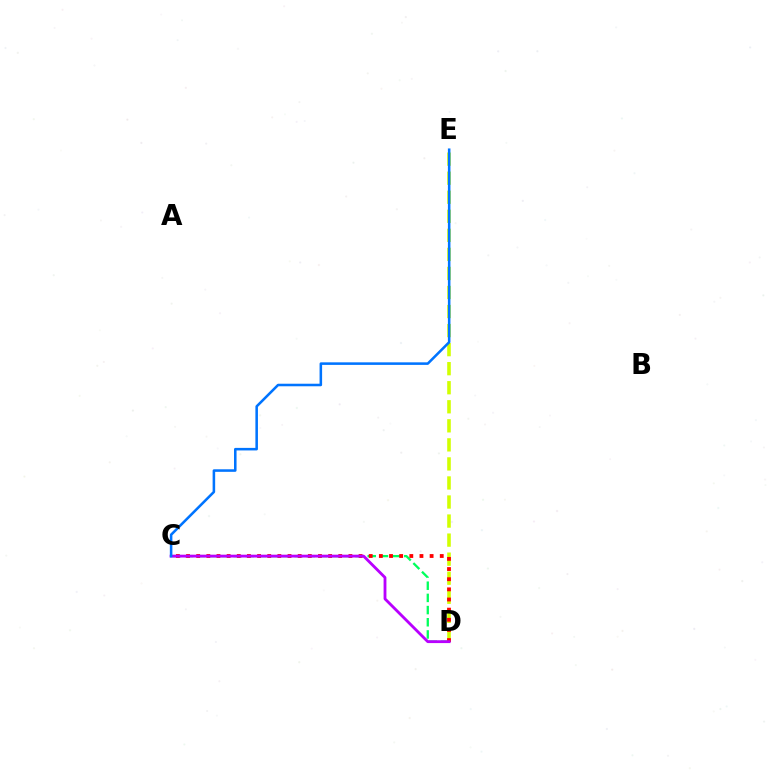{('C', 'D'): [{'color': '#00ff5c', 'line_style': 'dashed', 'thickness': 1.65}, {'color': '#ff0000', 'line_style': 'dotted', 'thickness': 2.76}, {'color': '#b900ff', 'line_style': 'solid', 'thickness': 2.04}], ('D', 'E'): [{'color': '#d1ff00', 'line_style': 'dashed', 'thickness': 2.59}], ('C', 'E'): [{'color': '#0074ff', 'line_style': 'solid', 'thickness': 1.84}]}